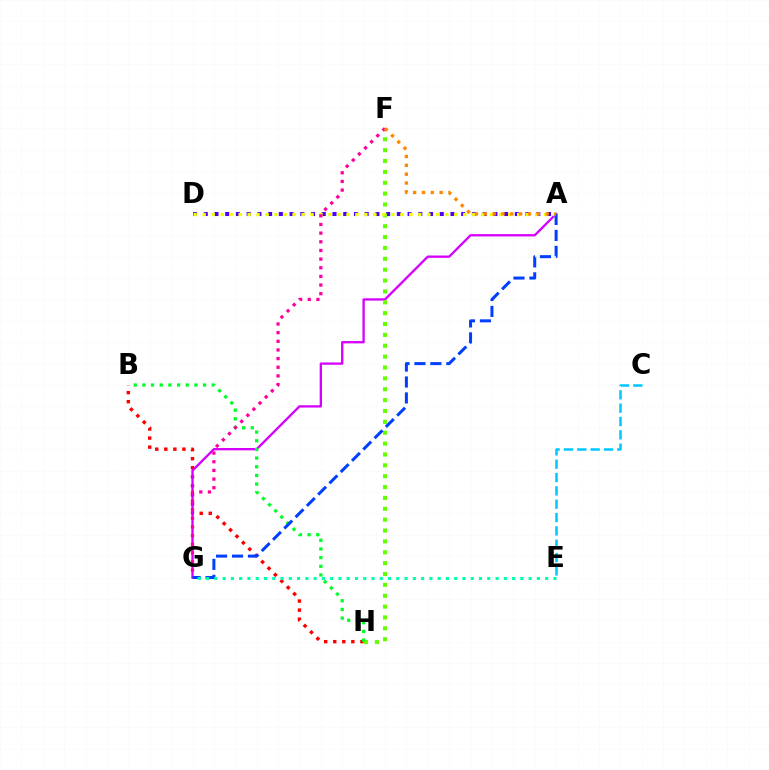{('C', 'E'): [{'color': '#00c7ff', 'line_style': 'dashed', 'thickness': 1.81}], ('B', 'H'): [{'color': '#ff0000', 'line_style': 'dotted', 'thickness': 2.46}, {'color': '#00ff27', 'line_style': 'dotted', 'thickness': 2.35}], ('A', 'D'): [{'color': '#4f00ff', 'line_style': 'dotted', 'thickness': 2.91}, {'color': '#eeff00', 'line_style': 'dotted', 'thickness': 2.44}], ('A', 'G'): [{'color': '#d600ff', 'line_style': 'solid', 'thickness': 1.68}, {'color': '#003fff', 'line_style': 'dashed', 'thickness': 2.17}], ('F', 'H'): [{'color': '#66ff00', 'line_style': 'dotted', 'thickness': 2.95}], ('F', 'G'): [{'color': '#ff00a0', 'line_style': 'dotted', 'thickness': 2.35}], ('E', 'G'): [{'color': '#00ffaf', 'line_style': 'dotted', 'thickness': 2.25}], ('A', 'F'): [{'color': '#ff8800', 'line_style': 'dotted', 'thickness': 2.4}]}